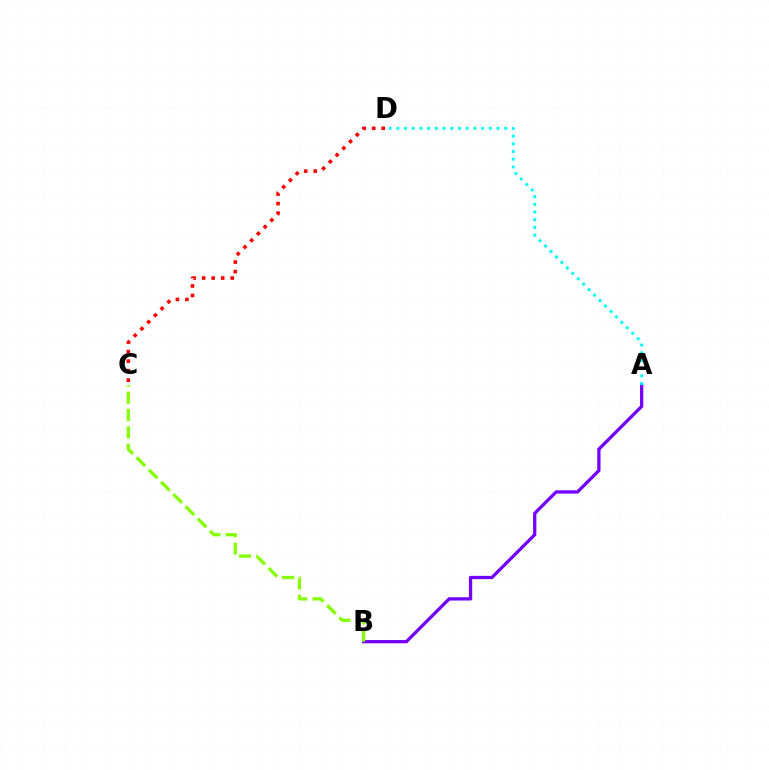{('A', 'B'): [{'color': '#7200ff', 'line_style': 'solid', 'thickness': 2.35}], ('C', 'D'): [{'color': '#ff0000', 'line_style': 'dotted', 'thickness': 2.59}], ('A', 'D'): [{'color': '#00fff6', 'line_style': 'dotted', 'thickness': 2.09}], ('B', 'C'): [{'color': '#84ff00', 'line_style': 'dashed', 'thickness': 2.35}]}